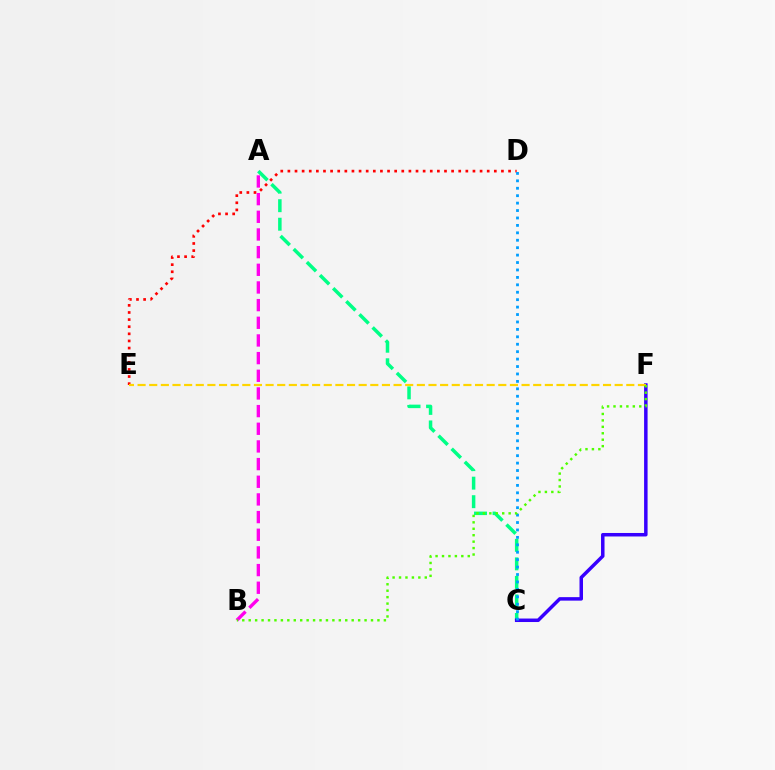{('D', 'E'): [{'color': '#ff0000', 'line_style': 'dotted', 'thickness': 1.93}], ('A', 'C'): [{'color': '#00ff86', 'line_style': 'dashed', 'thickness': 2.52}], ('A', 'B'): [{'color': '#ff00ed', 'line_style': 'dashed', 'thickness': 2.4}], ('C', 'F'): [{'color': '#3700ff', 'line_style': 'solid', 'thickness': 2.51}], ('E', 'F'): [{'color': '#ffd500', 'line_style': 'dashed', 'thickness': 1.58}], ('C', 'D'): [{'color': '#009eff', 'line_style': 'dotted', 'thickness': 2.02}], ('B', 'F'): [{'color': '#4fff00', 'line_style': 'dotted', 'thickness': 1.75}]}